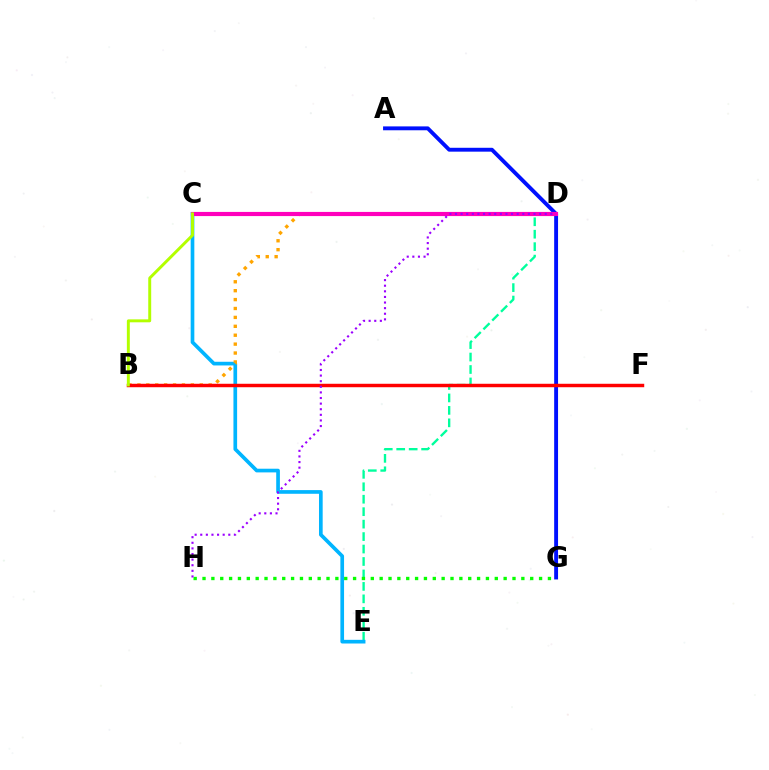{('D', 'E'): [{'color': '#00ff9d', 'line_style': 'dashed', 'thickness': 1.69}], ('G', 'H'): [{'color': '#08ff00', 'line_style': 'dotted', 'thickness': 2.41}], ('A', 'G'): [{'color': '#0010ff', 'line_style': 'solid', 'thickness': 2.79}], ('C', 'E'): [{'color': '#00b5ff', 'line_style': 'solid', 'thickness': 2.65}], ('B', 'D'): [{'color': '#ffa500', 'line_style': 'dotted', 'thickness': 2.42}], ('B', 'F'): [{'color': '#ff0000', 'line_style': 'solid', 'thickness': 2.49}], ('C', 'D'): [{'color': '#ff00bd', 'line_style': 'solid', 'thickness': 2.99}], ('D', 'H'): [{'color': '#9b00ff', 'line_style': 'dotted', 'thickness': 1.52}], ('B', 'C'): [{'color': '#b3ff00', 'line_style': 'solid', 'thickness': 2.12}]}